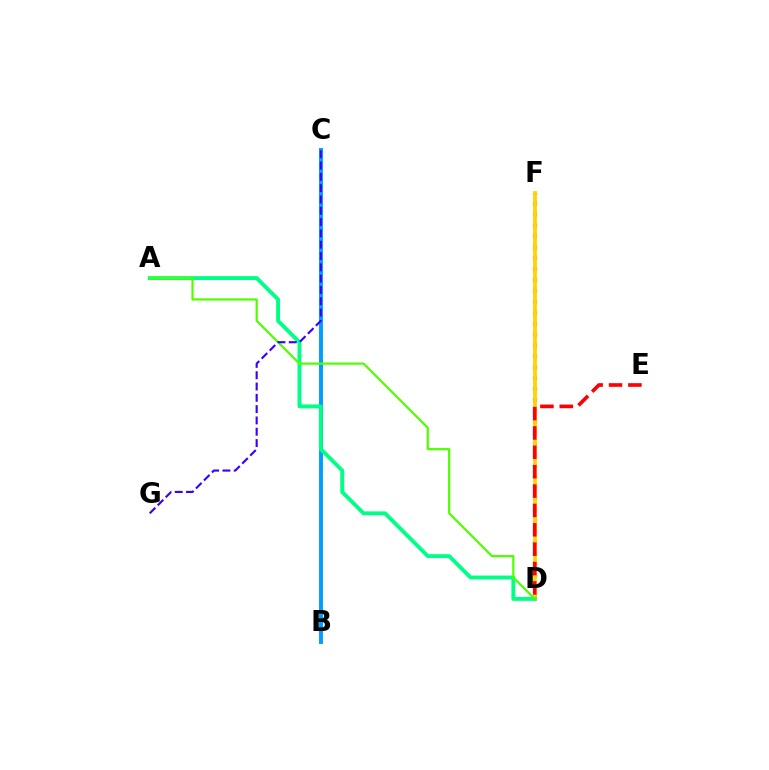{('D', 'F'): [{'color': '#ff00ed', 'line_style': 'dotted', 'thickness': 2.97}, {'color': '#ffd500', 'line_style': 'solid', 'thickness': 2.75}], ('B', 'C'): [{'color': '#009eff', 'line_style': 'solid', 'thickness': 2.83}], ('A', 'D'): [{'color': '#00ff86', 'line_style': 'solid', 'thickness': 2.8}, {'color': '#4fff00', 'line_style': 'solid', 'thickness': 1.58}], ('D', 'E'): [{'color': '#ff0000', 'line_style': 'dashed', 'thickness': 2.63}], ('C', 'G'): [{'color': '#3700ff', 'line_style': 'dashed', 'thickness': 1.54}]}